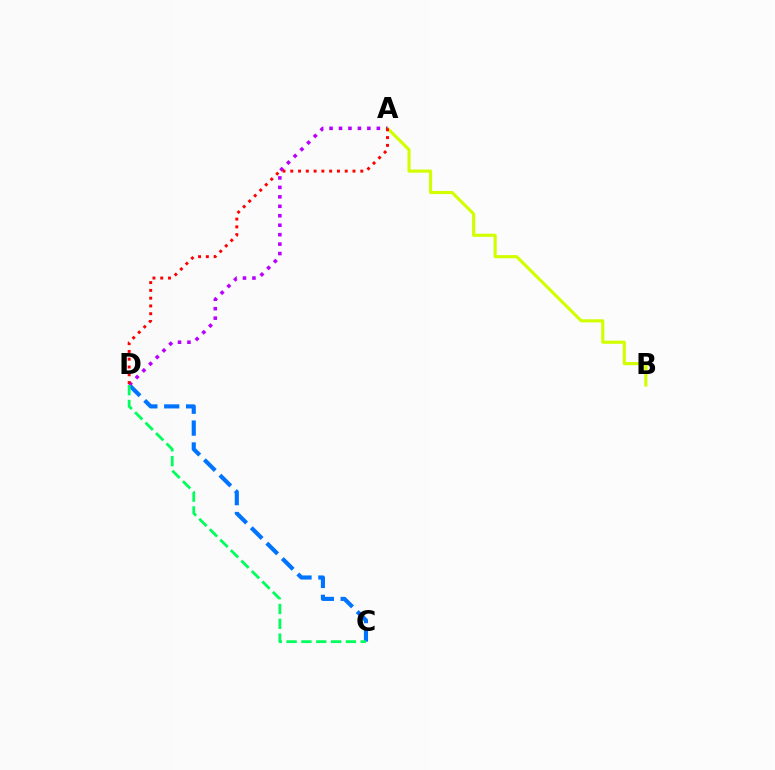{('A', 'B'): [{'color': '#d1ff00', 'line_style': 'solid', 'thickness': 2.26}], ('C', 'D'): [{'color': '#0074ff', 'line_style': 'dashed', 'thickness': 2.97}, {'color': '#00ff5c', 'line_style': 'dashed', 'thickness': 2.01}], ('A', 'D'): [{'color': '#b900ff', 'line_style': 'dotted', 'thickness': 2.57}, {'color': '#ff0000', 'line_style': 'dotted', 'thickness': 2.11}]}